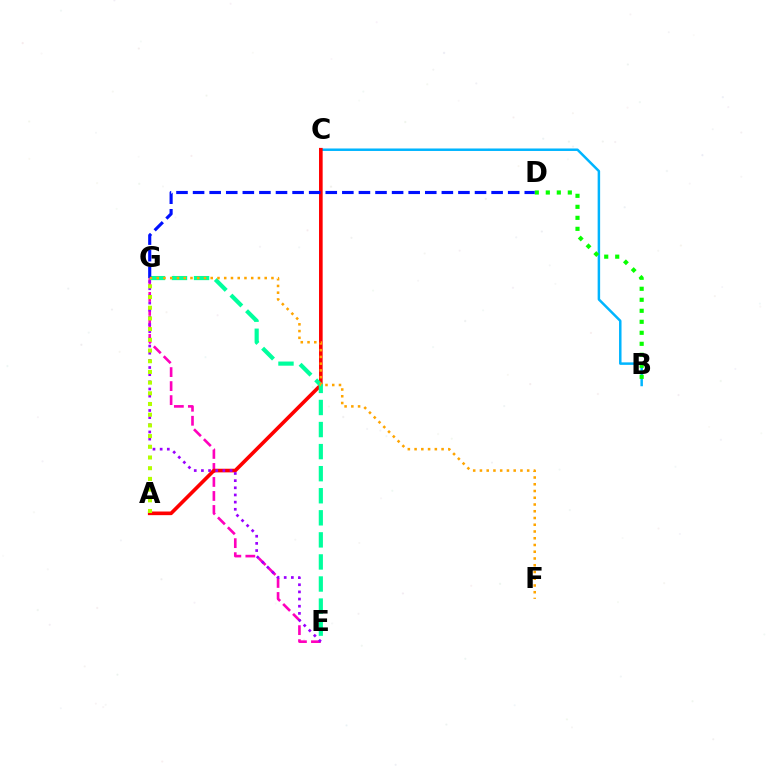{('E', 'G'): [{'color': '#ff00bd', 'line_style': 'dashed', 'thickness': 1.9}, {'color': '#00ff9d', 'line_style': 'dashed', 'thickness': 3.0}, {'color': '#9b00ff', 'line_style': 'dotted', 'thickness': 1.95}], ('B', 'C'): [{'color': '#00b5ff', 'line_style': 'solid', 'thickness': 1.79}], ('A', 'C'): [{'color': '#ff0000', 'line_style': 'solid', 'thickness': 2.62}], ('B', 'D'): [{'color': '#08ff00', 'line_style': 'dotted', 'thickness': 2.99}], ('D', 'G'): [{'color': '#0010ff', 'line_style': 'dashed', 'thickness': 2.25}], ('F', 'G'): [{'color': '#ffa500', 'line_style': 'dotted', 'thickness': 1.83}], ('A', 'G'): [{'color': '#b3ff00', 'line_style': 'dotted', 'thickness': 2.91}]}